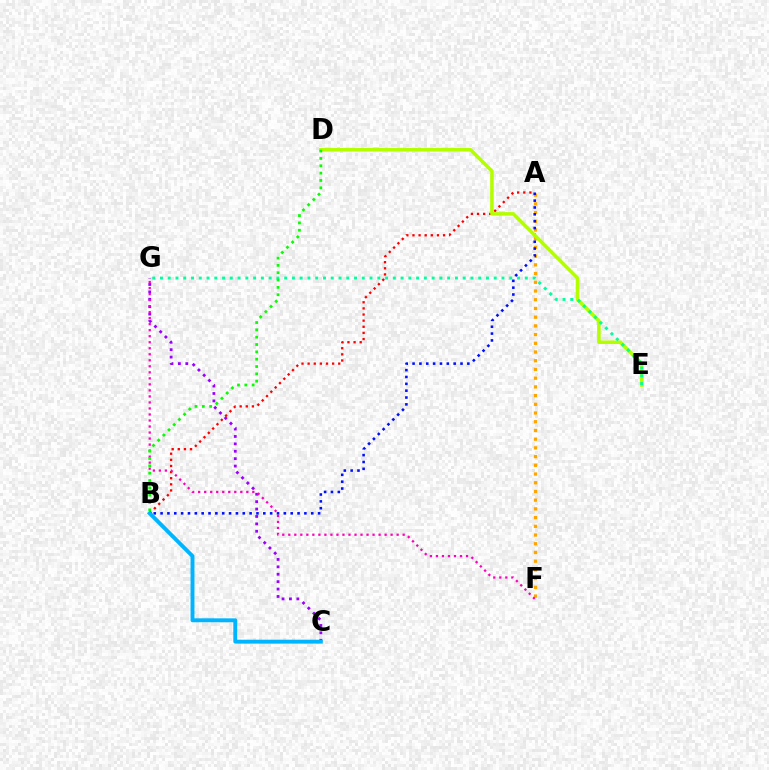{('A', 'F'): [{'color': '#ffa500', 'line_style': 'dotted', 'thickness': 2.37}], ('A', 'B'): [{'color': '#0010ff', 'line_style': 'dotted', 'thickness': 1.86}, {'color': '#ff0000', 'line_style': 'dotted', 'thickness': 1.66}], ('C', 'G'): [{'color': '#9b00ff', 'line_style': 'dotted', 'thickness': 2.01}], ('B', 'C'): [{'color': '#00b5ff', 'line_style': 'solid', 'thickness': 2.82}], ('F', 'G'): [{'color': '#ff00bd', 'line_style': 'dotted', 'thickness': 1.64}], ('D', 'E'): [{'color': '#b3ff00', 'line_style': 'solid', 'thickness': 2.55}], ('E', 'G'): [{'color': '#00ff9d', 'line_style': 'dotted', 'thickness': 2.11}], ('B', 'D'): [{'color': '#08ff00', 'line_style': 'dotted', 'thickness': 1.99}]}